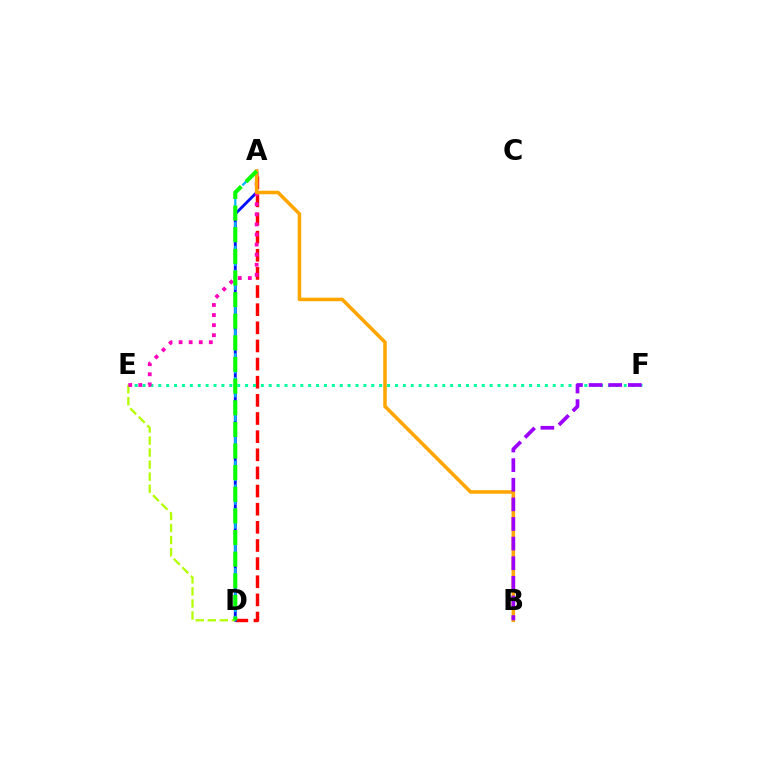{('A', 'D'): [{'color': '#ff0000', 'line_style': 'dashed', 'thickness': 2.46}, {'color': '#0010ff', 'line_style': 'solid', 'thickness': 2.05}, {'color': '#00b5ff', 'line_style': 'dashed', 'thickness': 1.62}, {'color': '#08ff00', 'line_style': 'dashed', 'thickness': 2.94}], ('E', 'F'): [{'color': '#00ff9d', 'line_style': 'dotted', 'thickness': 2.14}], ('D', 'E'): [{'color': '#b3ff00', 'line_style': 'dashed', 'thickness': 1.64}], ('A', 'E'): [{'color': '#ff00bd', 'line_style': 'dotted', 'thickness': 2.74}], ('A', 'B'): [{'color': '#ffa500', 'line_style': 'solid', 'thickness': 2.54}], ('B', 'F'): [{'color': '#9b00ff', 'line_style': 'dashed', 'thickness': 2.66}]}